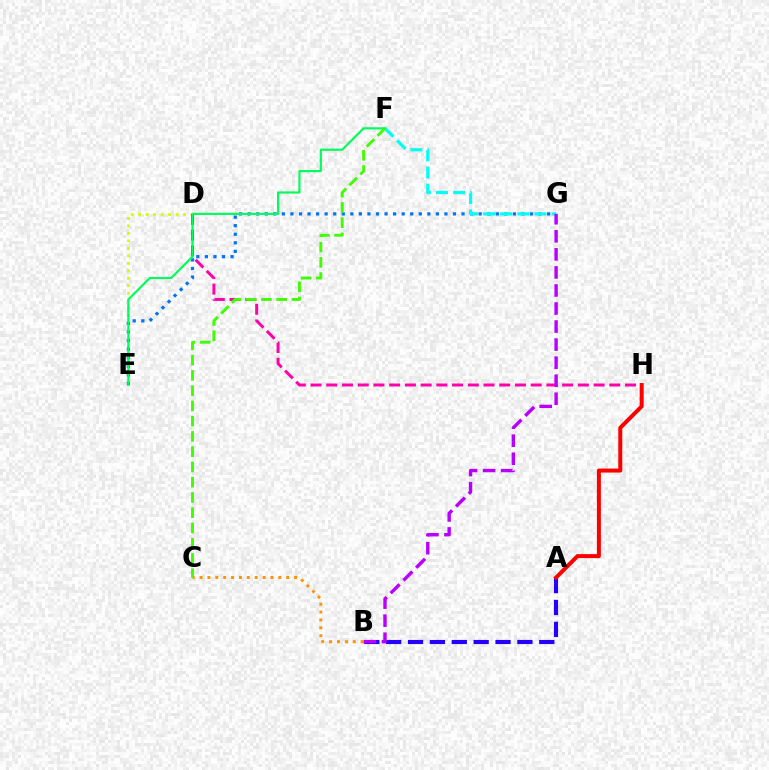{('D', 'E'): [{'color': '#d1ff00', 'line_style': 'dotted', 'thickness': 2.04}], ('D', 'H'): [{'color': '#ff00ac', 'line_style': 'dashed', 'thickness': 2.14}], ('B', 'C'): [{'color': '#ff9400', 'line_style': 'dotted', 'thickness': 2.14}], ('E', 'G'): [{'color': '#0074ff', 'line_style': 'dotted', 'thickness': 2.32}], ('A', 'B'): [{'color': '#2500ff', 'line_style': 'dashed', 'thickness': 2.97}], ('F', 'G'): [{'color': '#00fff6', 'line_style': 'dashed', 'thickness': 2.32}], ('A', 'H'): [{'color': '#ff0000', 'line_style': 'solid', 'thickness': 2.87}], ('E', 'F'): [{'color': '#00ff5c', 'line_style': 'solid', 'thickness': 1.56}], ('C', 'F'): [{'color': '#3dff00', 'line_style': 'dashed', 'thickness': 2.07}], ('B', 'G'): [{'color': '#b900ff', 'line_style': 'dashed', 'thickness': 2.45}]}